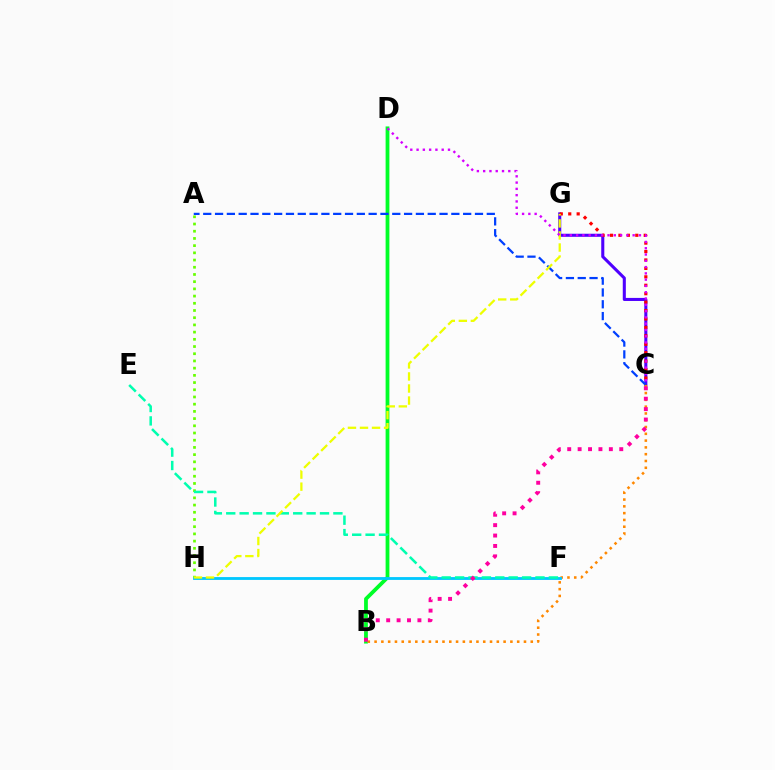{('B', 'D'): [{'color': '#00ff27', 'line_style': 'solid', 'thickness': 2.72}], ('C', 'G'): [{'color': '#4f00ff', 'line_style': 'solid', 'thickness': 2.21}, {'color': '#ff0000', 'line_style': 'dotted', 'thickness': 2.29}], ('A', 'C'): [{'color': '#003fff', 'line_style': 'dashed', 'thickness': 1.61}], ('B', 'C'): [{'color': '#ff8800', 'line_style': 'dotted', 'thickness': 1.85}, {'color': '#ff00a0', 'line_style': 'dotted', 'thickness': 2.83}], ('A', 'H'): [{'color': '#66ff00', 'line_style': 'dotted', 'thickness': 1.96}], ('F', 'H'): [{'color': '#00c7ff', 'line_style': 'solid', 'thickness': 2.04}], ('E', 'F'): [{'color': '#00ffaf', 'line_style': 'dashed', 'thickness': 1.82}], ('G', 'H'): [{'color': '#eeff00', 'line_style': 'dashed', 'thickness': 1.64}], ('C', 'D'): [{'color': '#d600ff', 'line_style': 'dotted', 'thickness': 1.71}]}